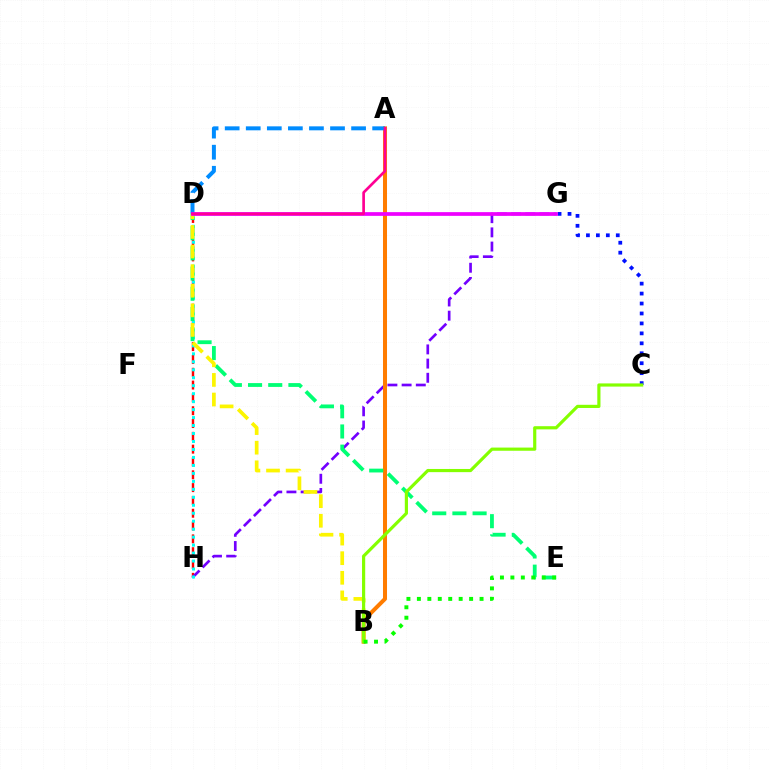{('D', 'H'): [{'color': '#ff0000', 'line_style': 'dashed', 'thickness': 1.74}, {'color': '#00fff6', 'line_style': 'dotted', 'thickness': 2.17}], ('G', 'H'): [{'color': '#7200ff', 'line_style': 'dashed', 'thickness': 1.93}], ('A', 'B'): [{'color': '#ff7c00', 'line_style': 'solid', 'thickness': 2.89}], ('D', 'E'): [{'color': '#00ff74', 'line_style': 'dashed', 'thickness': 2.74}], ('B', 'D'): [{'color': '#fcf500', 'line_style': 'dashed', 'thickness': 2.66}], ('C', 'G'): [{'color': '#0010ff', 'line_style': 'dotted', 'thickness': 2.7}], ('B', 'C'): [{'color': '#84ff00', 'line_style': 'solid', 'thickness': 2.29}], ('B', 'E'): [{'color': '#08ff00', 'line_style': 'dotted', 'thickness': 2.84}], ('A', 'D'): [{'color': '#008cff', 'line_style': 'dashed', 'thickness': 2.86}, {'color': '#ff0094', 'line_style': 'solid', 'thickness': 1.93}], ('D', 'G'): [{'color': '#ee00ff', 'line_style': 'solid', 'thickness': 2.68}]}